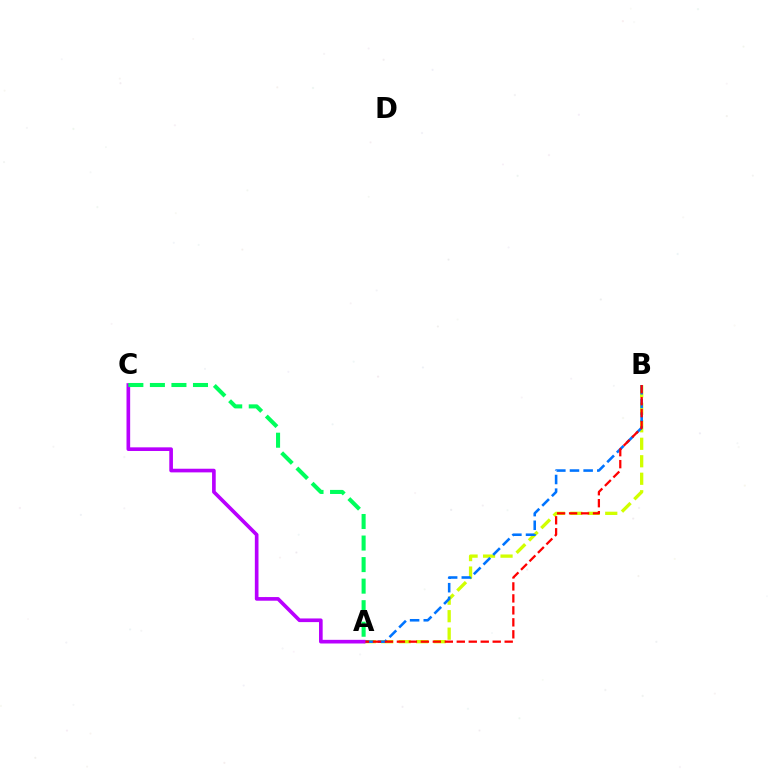{('A', 'B'): [{'color': '#d1ff00', 'line_style': 'dashed', 'thickness': 2.38}, {'color': '#0074ff', 'line_style': 'dashed', 'thickness': 1.86}, {'color': '#ff0000', 'line_style': 'dashed', 'thickness': 1.63}], ('A', 'C'): [{'color': '#b900ff', 'line_style': 'solid', 'thickness': 2.63}, {'color': '#00ff5c', 'line_style': 'dashed', 'thickness': 2.93}]}